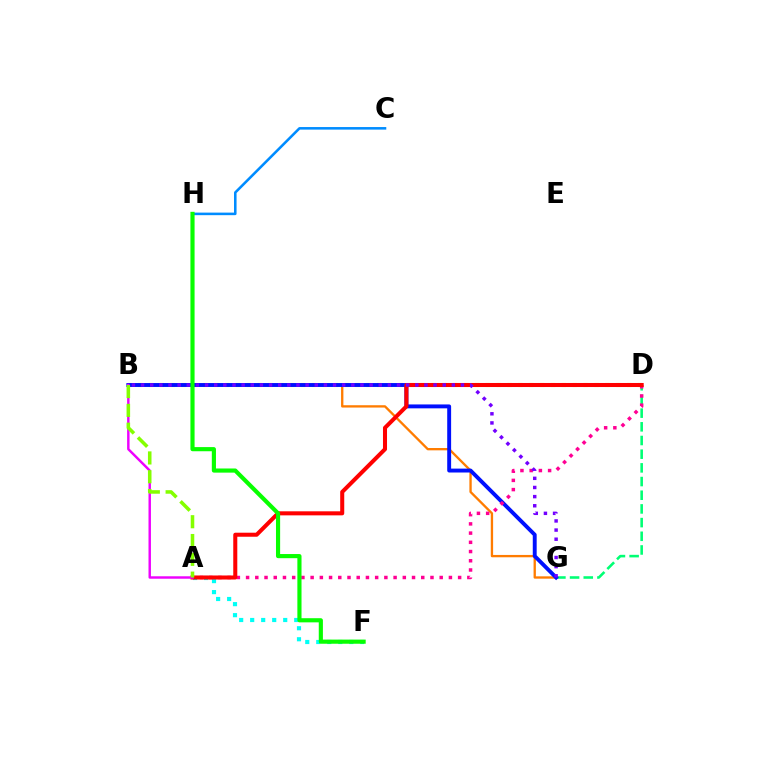{('D', 'G'): [{'color': '#00ff74', 'line_style': 'dashed', 'thickness': 1.86}], ('A', 'F'): [{'color': '#00fff6', 'line_style': 'dotted', 'thickness': 2.99}], ('B', 'D'): [{'color': '#fcf500', 'line_style': 'dotted', 'thickness': 2.95}], ('B', 'G'): [{'color': '#ff7c00', 'line_style': 'solid', 'thickness': 1.68}, {'color': '#0010ff', 'line_style': 'solid', 'thickness': 2.81}, {'color': '#7200ff', 'line_style': 'dotted', 'thickness': 2.48}], ('C', 'H'): [{'color': '#008cff', 'line_style': 'solid', 'thickness': 1.84}], ('A', 'D'): [{'color': '#ff0094', 'line_style': 'dotted', 'thickness': 2.5}, {'color': '#ff0000', 'line_style': 'solid', 'thickness': 2.91}], ('A', 'B'): [{'color': '#ee00ff', 'line_style': 'solid', 'thickness': 1.76}, {'color': '#84ff00', 'line_style': 'dashed', 'thickness': 2.55}], ('F', 'H'): [{'color': '#08ff00', 'line_style': 'solid', 'thickness': 2.98}]}